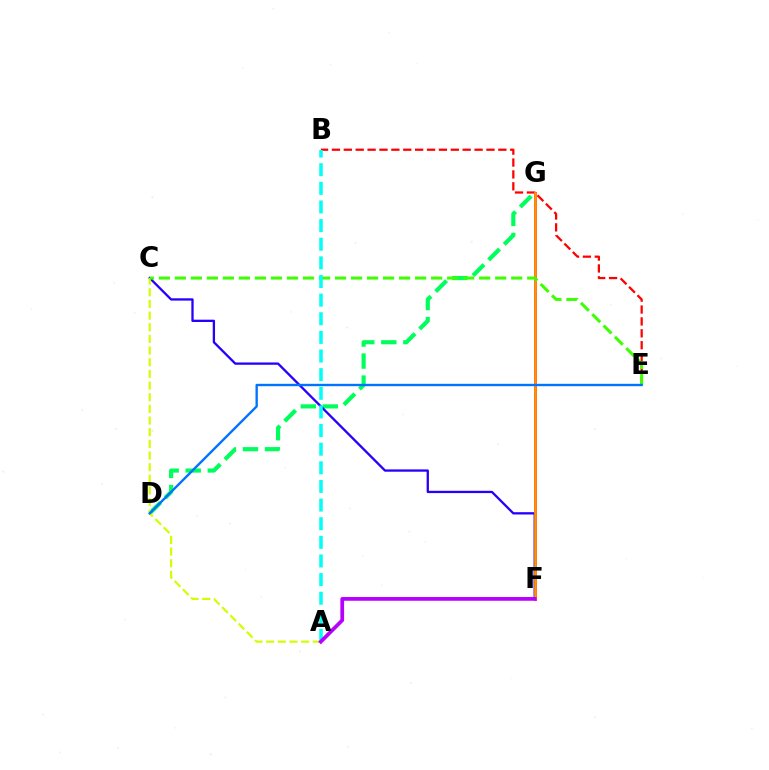{('B', 'E'): [{'color': '#ff0000', 'line_style': 'dashed', 'thickness': 1.61}], ('F', 'G'): [{'color': '#ff00ac', 'line_style': 'solid', 'thickness': 2.16}, {'color': '#ff9400', 'line_style': 'solid', 'thickness': 1.93}], ('D', 'G'): [{'color': '#00ff5c', 'line_style': 'dashed', 'thickness': 2.99}], ('C', 'F'): [{'color': '#2500ff', 'line_style': 'solid', 'thickness': 1.66}], ('A', 'C'): [{'color': '#d1ff00', 'line_style': 'dashed', 'thickness': 1.58}], ('C', 'E'): [{'color': '#3dff00', 'line_style': 'dashed', 'thickness': 2.18}], ('D', 'E'): [{'color': '#0074ff', 'line_style': 'solid', 'thickness': 1.71}], ('A', 'B'): [{'color': '#00fff6', 'line_style': 'dashed', 'thickness': 2.53}], ('A', 'F'): [{'color': '#b900ff', 'line_style': 'solid', 'thickness': 2.69}]}